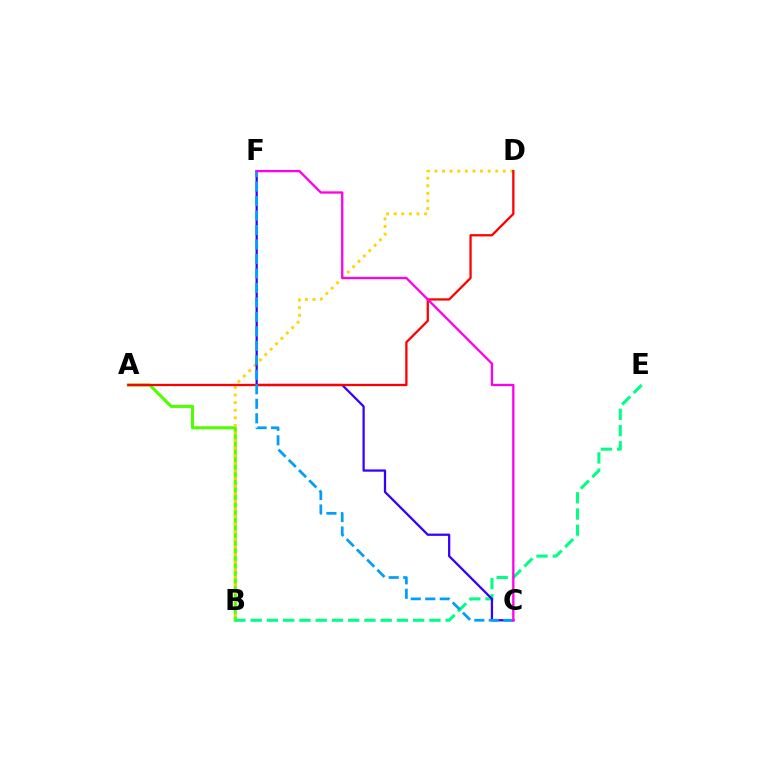{('A', 'B'): [{'color': '#4fff00', 'line_style': 'solid', 'thickness': 2.23}], ('B', 'E'): [{'color': '#00ff86', 'line_style': 'dashed', 'thickness': 2.21}], ('B', 'D'): [{'color': '#ffd500', 'line_style': 'dotted', 'thickness': 2.06}], ('C', 'F'): [{'color': '#3700ff', 'line_style': 'solid', 'thickness': 1.63}, {'color': '#009eff', 'line_style': 'dashed', 'thickness': 1.97}, {'color': '#ff00ed', 'line_style': 'solid', 'thickness': 1.67}], ('A', 'D'): [{'color': '#ff0000', 'line_style': 'solid', 'thickness': 1.64}]}